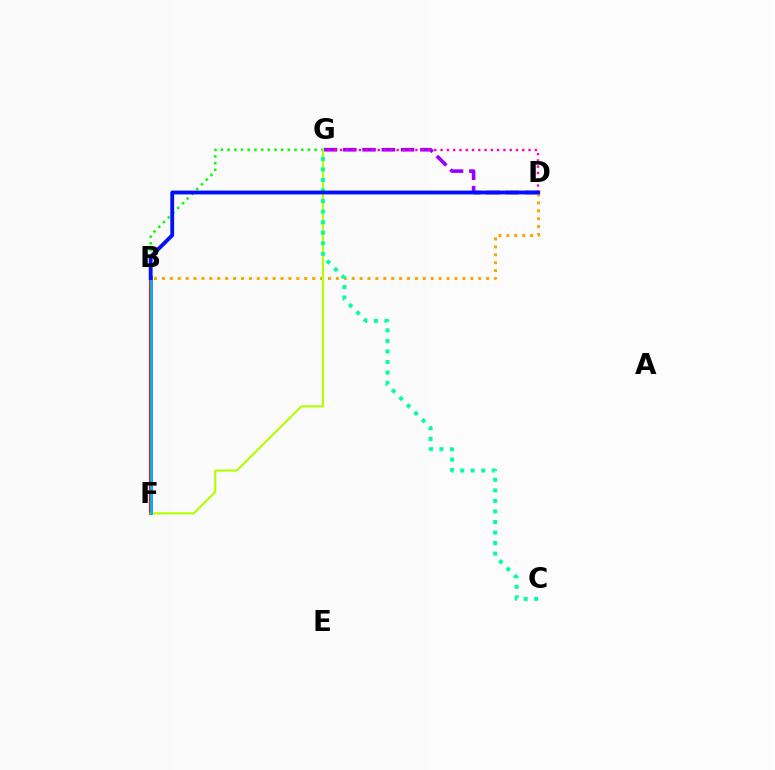{('D', 'G'): [{'color': '#9b00ff', 'line_style': 'dashed', 'thickness': 2.62}, {'color': '#ff00bd', 'line_style': 'dotted', 'thickness': 1.71}], ('B', 'D'): [{'color': '#ffa500', 'line_style': 'dotted', 'thickness': 2.15}, {'color': '#0010ff', 'line_style': 'solid', 'thickness': 2.76}], ('B', 'G'): [{'color': '#08ff00', 'line_style': 'dotted', 'thickness': 1.82}], ('B', 'F'): [{'color': '#ff0000', 'line_style': 'solid', 'thickness': 2.78}, {'color': '#00b5ff', 'line_style': 'solid', 'thickness': 1.96}], ('F', 'G'): [{'color': '#b3ff00', 'line_style': 'solid', 'thickness': 1.52}], ('C', 'G'): [{'color': '#00ff9d', 'line_style': 'dotted', 'thickness': 2.86}]}